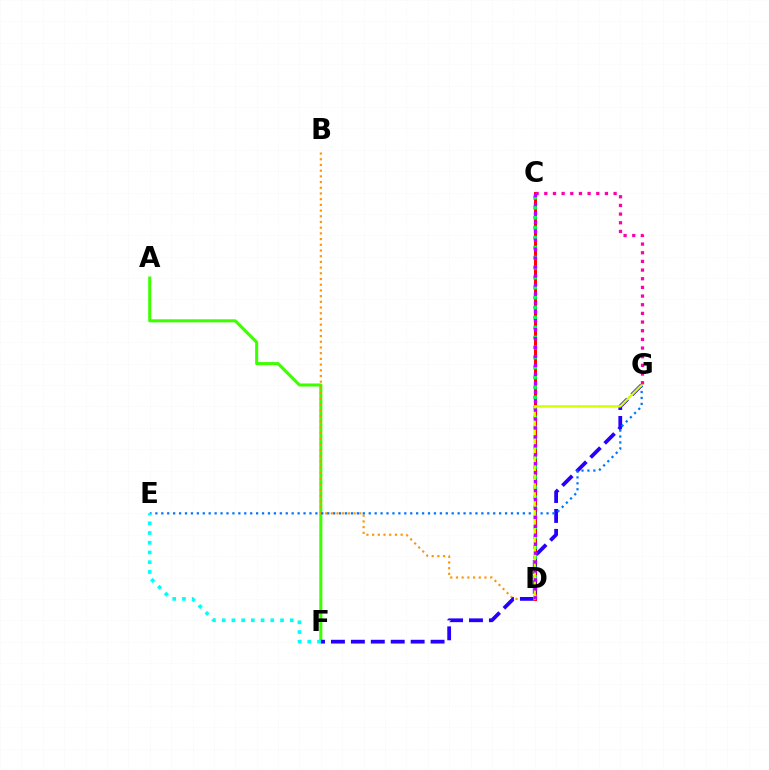{('A', 'F'): [{'color': '#3dff00', 'line_style': 'solid', 'thickness': 2.2}], ('B', 'D'): [{'color': '#ff9400', 'line_style': 'dotted', 'thickness': 1.55}], ('C', 'D'): [{'color': '#ff0000', 'line_style': 'solid', 'thickness': 2.14}, {'color': '#00ff5c', 'line_style': 'dotted', 'thickness': 2.71}, {'color': '#b900ff', 'line_style': 'dotted', 'thickness': 2.43}], ('F', 'G'): [{'color': '#2500ff', 'line_style': 'dashed', 'thickness': 2.71}], ('E', 'G'): [{'color': '#0074ff', 'line_style': 'dotted', 'thickness': 1.61}], ('D', 'G'): [{'color': '#d1ff00', 'line_style': 'solid', 'thickness': 1.7}], ('C', 'G'): [{'color': '#ff00ac', 'line_style': 'dotted', 'thickness': 2.35}], ('E', 'F'): [{'color': '#00fff6', 'line_style': 'dotted', 'thickness': 2.64}]}